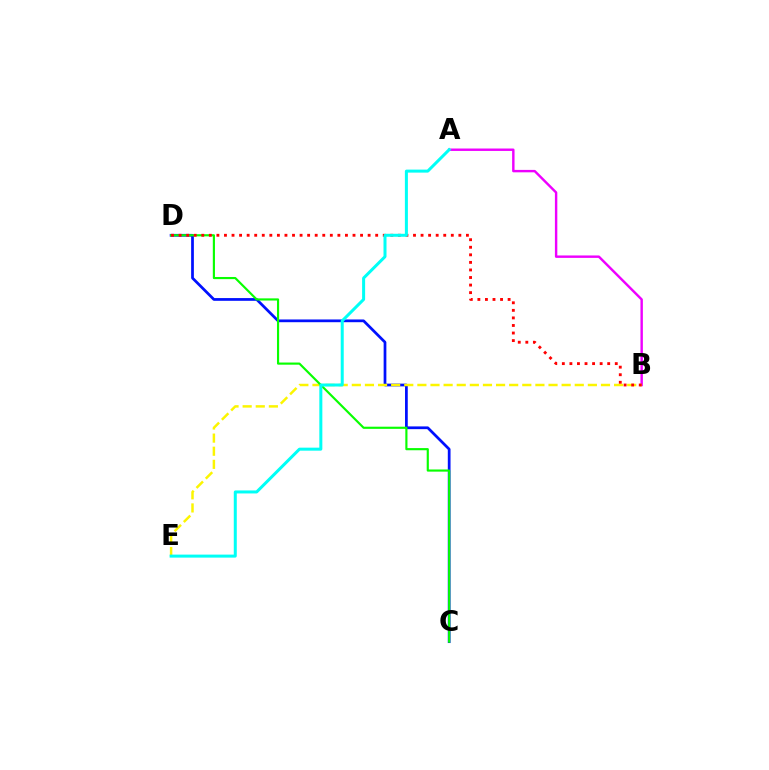{('C', 'D'): [{'color': '#0010ff', 'line_style': 'solid', 'thickness': 1.97}, {'color': '#08ff00', 'line_style': 'solid', 'thickness': 1.55}], ('A', 'B'): [{'color': '#ee00ff', 'line_style': 'solid', 'thickness': 1.74}], ('B', 'E'): [{'color': '#fcf500', 'line_style': 'dashed', 'thickness': 1.78}], ('B', 'D'): [{'color': '#ff0000', 'line_style': 'dotted', 'thickness': 2.05}], ('A', 'E'): [{'color': '#00fff6', 'line_style': 'solid', 'thickness': 2.17}]}